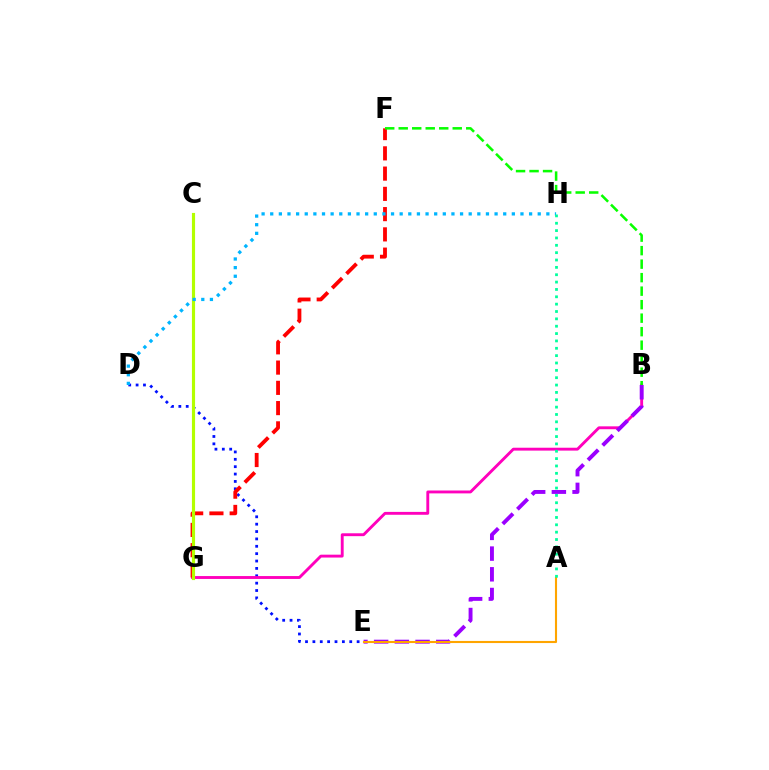{('D', 'E'): [{'color': '#0010ff', 'line_style': 'dotted', 'thickness': 2.0}], ('B', 'G'): [{'color': '#ff00bd', 'line_style': 'solid', 'thickness': 2.07}], ('F', 'G'): [{'color': '#ff0000', 'line_style': 'dashed', 'thickness': 2.75}], ('B', 'E'): [{'color': '#9b00ff', 'line_style': 'dashed', 'thickness': 2.81}], ('C', 'G'): [{'color': '#b3ff00', 'line_style': 'solid', 'thickness': 2.27}], ('D', 'H'): [{'color': '#00b5ff', 'line_style': 'dotted', 'thickness': 2.34}], ('A', 'E'): [{'color': '#ffa500', 'line_style': 'solid', 'thickness': 1.52}], ('B', 'F'): [{'color': '#08ff00', 'line_style': 'dashed', 'thickness': 1.83}], ('A', 'H'): [{'color': '#00ff9d', 'line_style': 'dotted', 'thickness': 2.0}]}